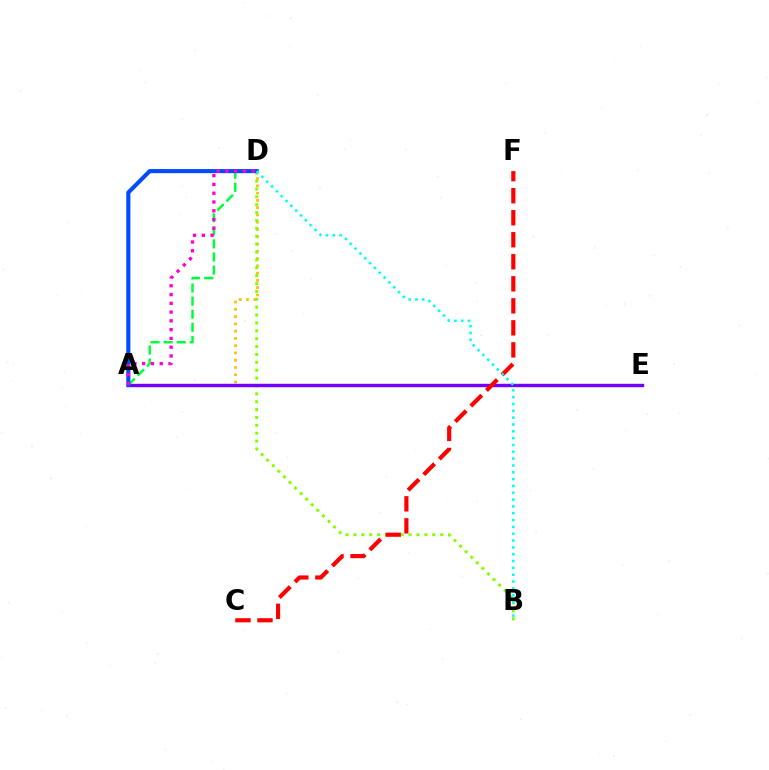{('A', 'D'): [{'color': '#ffbd00', 'line_style': 'dotted', 'thickness': 1.98}, {'color': '#00ff39', 'line_style': 'dashed', 'thickness': 1.78}, {'color': '#004bff', 'line_style': 'solid', 'thickness': 2.96}, {'color': '#ff00cf', 'line_style': 'dotted', 'thickness': 2.38}], ('B', 'D'): [{'color': '#84ff00', 'line_style': 'dotted', 'thickness': 2.14}, {'color': '#00fff6', 'line_style': 'dotted', 'thickness': 1.85}], ('A', 'E'): [{'color': '#7200ff', 'line_style': 'solid', 'thickness': 2.45}], ('C', 'F'): [{'color': '#ff0000', 'line_style': 'dashed', 'thickness': 2.99}]}